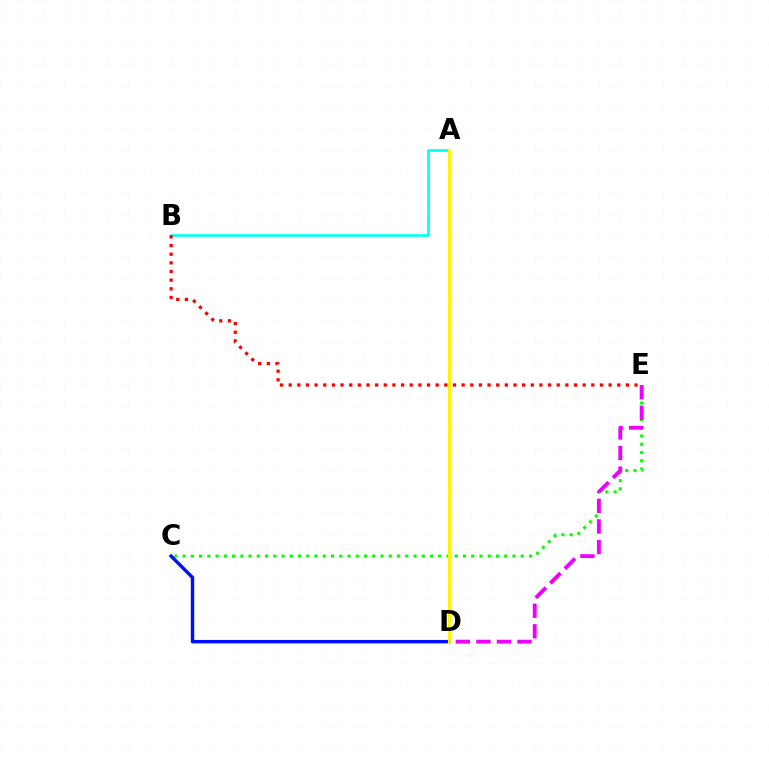{('A', 'B'): [{'color': '#00fff6', 'line_style': 'solid', 'thickness': 1.9}], ('C', 'E'): [{'color': '#08ff00', 'line_style': 'dotted', 'thickness': 2.24}], ('C', 'D'): [{'color': '#0010ff', 'line_style': 'solid', 'thickness': 2.47}], ('B', 'E'): [{'color': '#ff0000', 'line_style': 'dotted', 'thickness': 2.35}], ('A', 'D'): [{'color': '#fcf500', 'line_style': 'solid', 'thickness': 2.22}], ('D', 'E'): [{'color': '#ee00ff', 'line_style': 'dashed', 'thickness': 2.79}]}